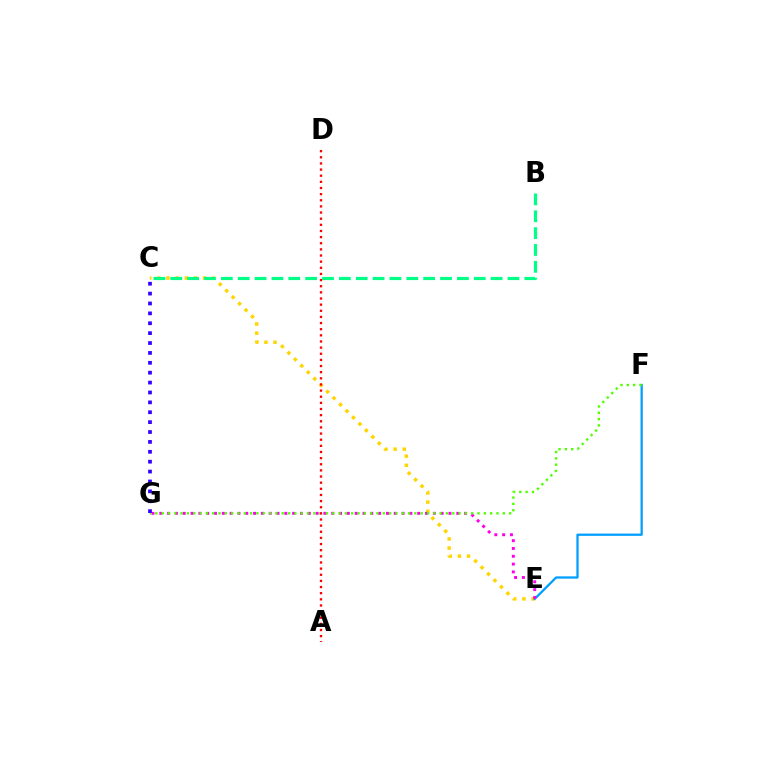{('C', 'E'): [{'color': '#ffd500', 'line_style': 'dotted', 'thickness': 2.48}], ('E', 'F'): [{'color': '#009eff', 'line_style': 'solid', 'thickness': 1.62}], ('B', 'C'): [{'color': '#00ff86', 'line_style': 'dashed', 'thickness': 2.29}], ('E', 'G'): [{'color': '#ff00ed', 'line_style': 'dotted', 'thickness': 2.12}], ('F', 'G'): [{'color': '#4fff00', 'line_style': 'dotted', 'thickness': 1.72}], ('A', 'D'): [{'color': '#ff0000', 'line_style': 'dotted', 'thickness': 1.67}], ('C', 'G'): [{'color': '#3700ff', 'line_style': 'dotted', 'thickness': 2.69}]}